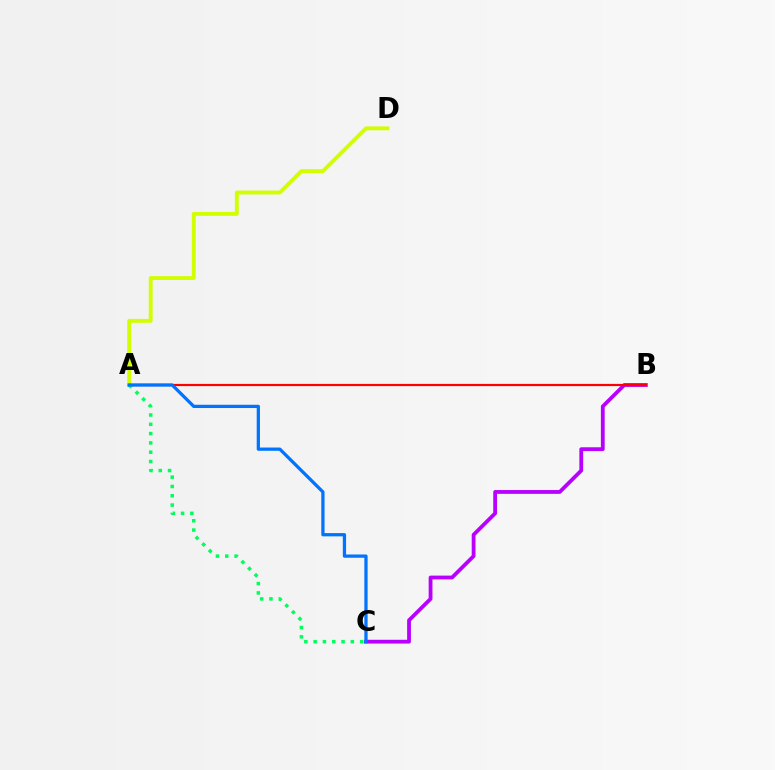{('B', 'C'): [{'color': '#b900ff', 'line_style': 'solid', 'thickness': 2.73}], ('A', 'D'): [{'color': '#d1ff00', 'line_style': 'solid', 'thickness': 2.79}], ('A', 'B'): [{'color': '#ff0000', 'line_style': 'solid', 'thickness': 1.58}], ('A', 'C'): [{'color': '#00ff5c', 'line_style': 'dotted', 'thickness': 2.53}, {'color': '#0074ff', 'line_style': 'solid', 'thickness': 2.35}]}